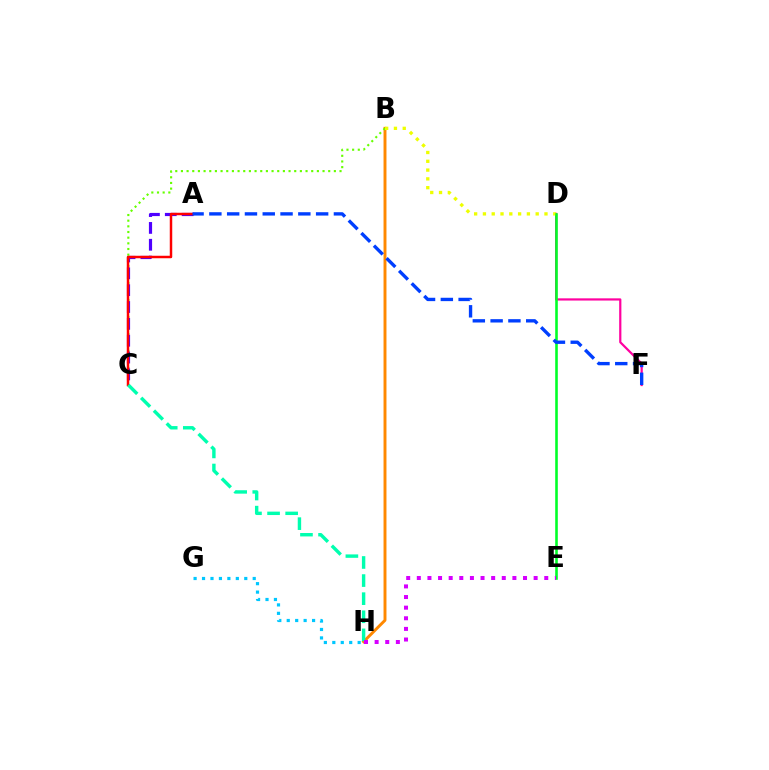{('D', 'F'): [{'color': '#ff00a0', 'line_style': 'solid', 'thickness': 1.59}], ('B', 'H'): [{'color': '#ff8800', 'line_style': 'solid', 'thickness': 2.11}], ('B', 'C'): [{'color': '#66ff00', 'line_style': 'dotted', 'thickness': 1.54}], ('G', 'H'): [{'color': '#00c7ff', 'line_style': 'dotted', 'thickness': 2.29}], ('A', 'C'): [{'color': '#4f00ff', 'line_style': 'dashed', 'thickness': 2.29}, {'color': '#ff0000', 'line_style': 'solid', 'thickness': 1.78}], ('B', 'D'): [{'color': '#eeff00', 'line_style': 'dotted', 'thickness': 2.39}], ('D', 'E'): [{'color': '#00ff27', 'line_style': 'solid', 'thickness': 1.87}], ('A', 'F'): [{'color': '#003fff', 'line_style': 'dashed', 'thickness': 2.42}], ('C', 'H'): [{'color': '#00ffaf', 'line_style': 'dashed', 'thickness': 2.46}], ('E', 'H'): [{'color': '#d600ff', 'line_style': 'dotted', 'thickness': 2.89}]}